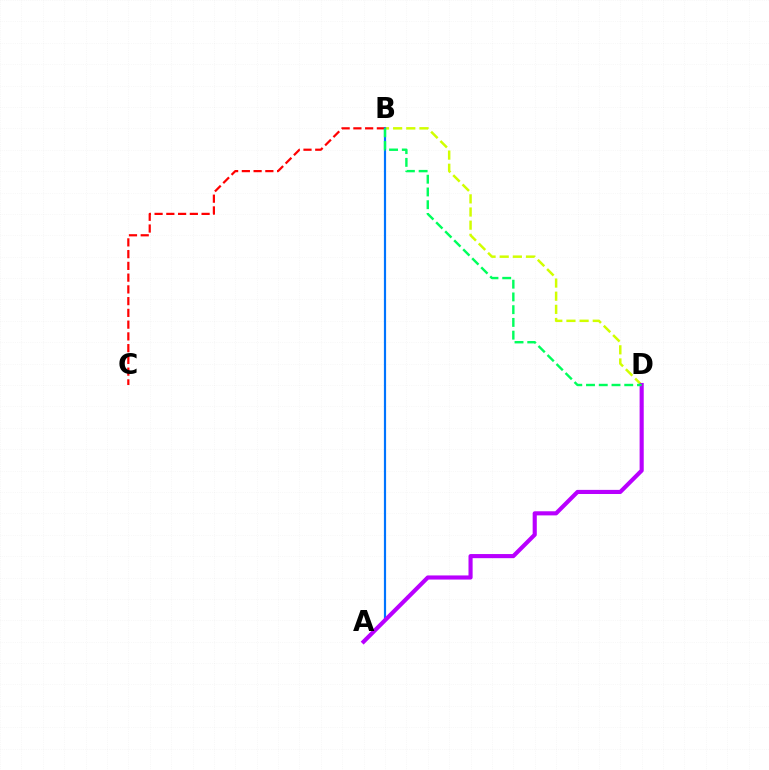{('B', 'C'): [{'color': '#ff0000', 'line_style': 'dashed', 'thickness': 1.6}], ('B', 'D'): [{'color': '#d1ff00', 'line_style': 'dashed', 'thickness': 1.79}, {'color': '#00ff5c', 'line_style': 'dashed', 'thickness': 1.73}], ('A', 'B'): [{'color': '#0074ff', 'line_style': 'solid', 'thickness': 1.57}], ('A', 'D'): [{'color': '#b900ff', 'line_style': 'solid', 'thickness': 2.97}]}